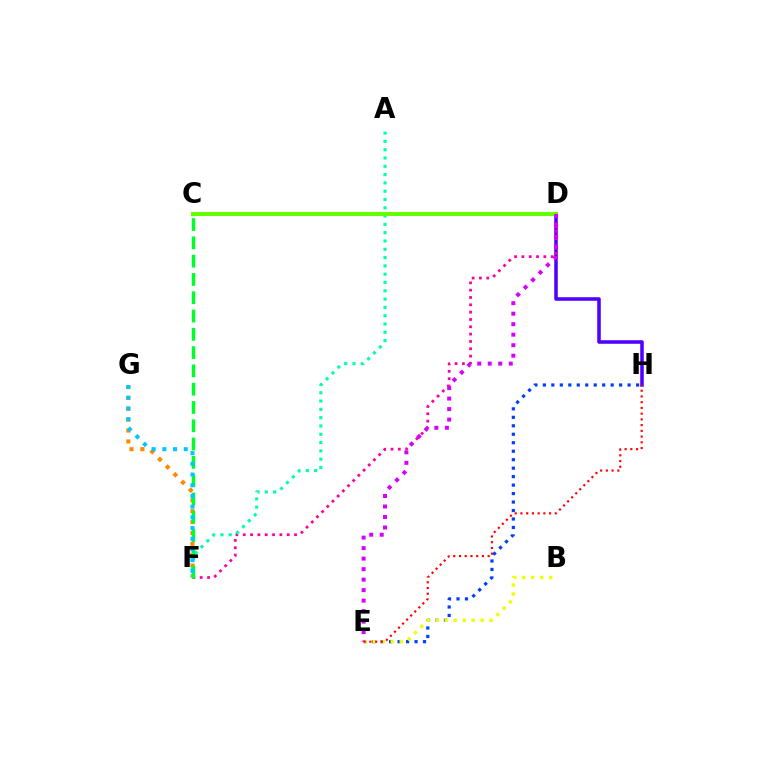{('D', 'H'): [{'color': '#4f00ff', 'line_style': 'solid', 'thickness': 2.55}], ('F', 'G'): [{'color': '#ff8800', 'line_style': 'dotted', 'thickness': 2.96}, {'color': '#00c7ff', 'line_style': 'dotted', 'thickness': 2.91}], ('D', 'F'): [{'color': '#ff00a0', 'line_style': 'dotted', 'thickness': 1.99}], ('A', 'F'): [{'color': '#00ffaf', 'line_style': 'dotted', 'thickness': 2.26}], ('E', 'H'): [{'color': '#003fff', 'line_style': 'dotted', 'thickness': 2.3}, {'color': '#ff0000', 'line_style': 'dotted', 'thickness': 1.56}], ('B', 'E'): [{'color': '#eeff00', 'line_style': 'dotted', 'thickness': 2.44}], ('C', 'F'): [{'color': '#00ff27', 'line_style': 'dashed', 'thickness': 2.49}], ('C', 'D'): [{'color': '#66ff00', 'line_style': 'solid', 'thickness': 2.93}], ('D', 'E'): [{'color': '#d600ff', 'line_style': 'dotted', 'thickness': 2.85}]}